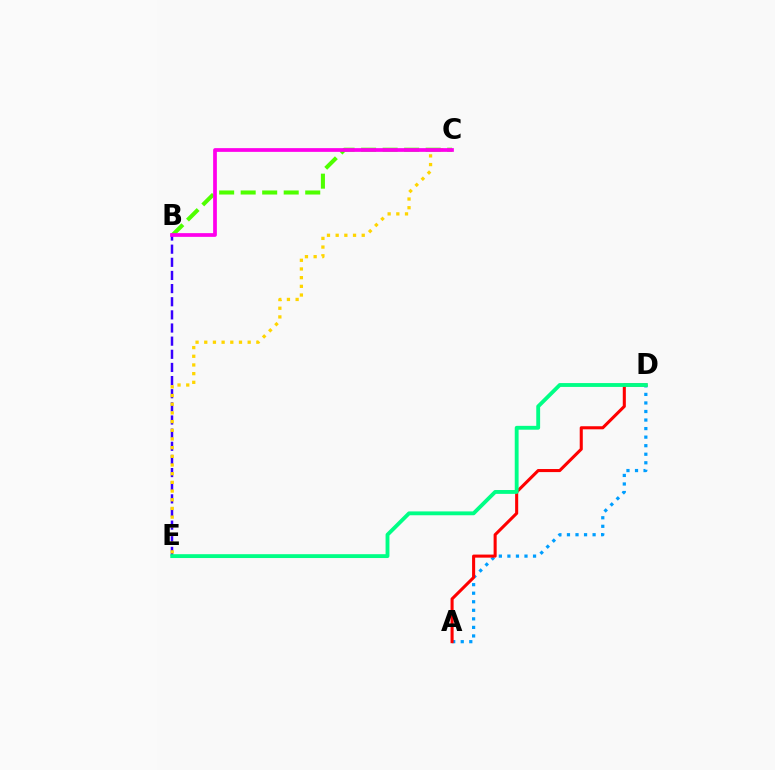{('B', 'E'): [{'color': '#3700ff', 'line_style': 'dashed', 'thickness': 1.79}], ('A', 'D'): [{'color': '#009eff', 'line_style': 'dotted', 'thickness': 2.32}, {'color': '#ff0000', 'line_style': 'solid', 'thickness': 2.21}], ('C', 'E'): [{'color': '#ffd500', 'line_style': 'dotted', 'thickness': 2.36}], ('B', 'C'): [{'color': '#4fff00', 'line_style': 'dashed', 'thickness': 2.92}, {'color': '#ff00ed', 'line_style': 'solid', 'thickness': 2.68}], ('D', 'E'): [{'color': '#00ff86', 'line_style': 'solid', 'thickness': 2.77}]}